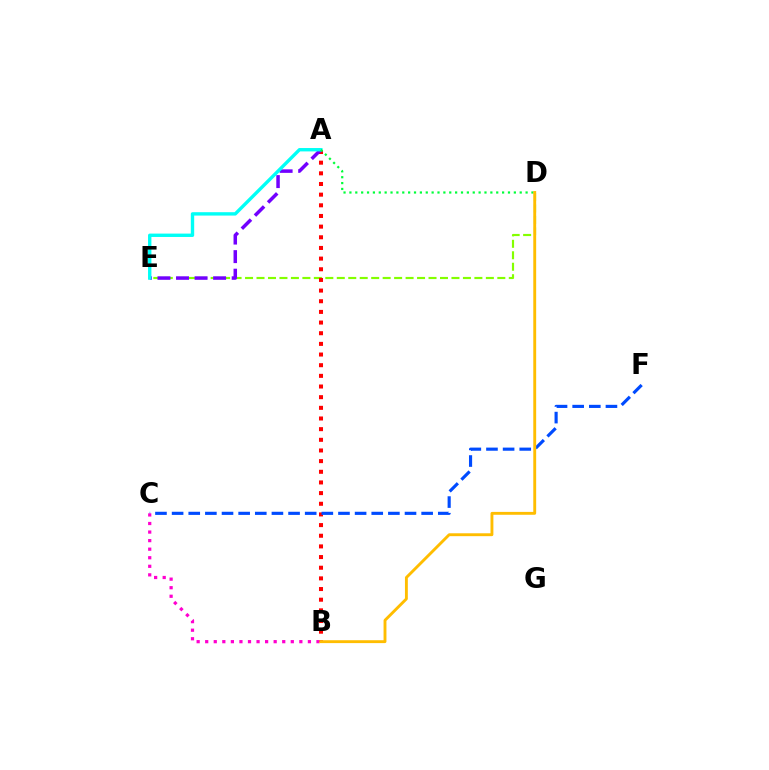{('D', 'E'): [{'color': '#84ff00', 'line_style': 'dashed', 'thickness': 1.56}], ('A', 'B'): [{'color': '#ff0000', 'line_style': 'dotted', 'thickness': 2.9}], ('C', 'F'): [{'color': '#004bff', 'line_style': 'dashed', 'thickness': 2.26}], ('A', 'E'): [{'color': '#7200ff', 'line_style': 'dashed', 'thickness': 2.52}, {'color': '#00fff6', 'line_style': 'solid', 'thickness': 2.43}], ('B', 'C'): [{'color': '#ff00cf', 'line_style': 'dotted', 'thickness': 2.33}], ('A', 'D'): [{'color': '#00ff39', 'line_style': 'dotted', 'thickness': 1.6}], ('B', 'D'): [{'color': '#ffbd00', 'line_style': 'solid', 'thickness': 2.07}]}